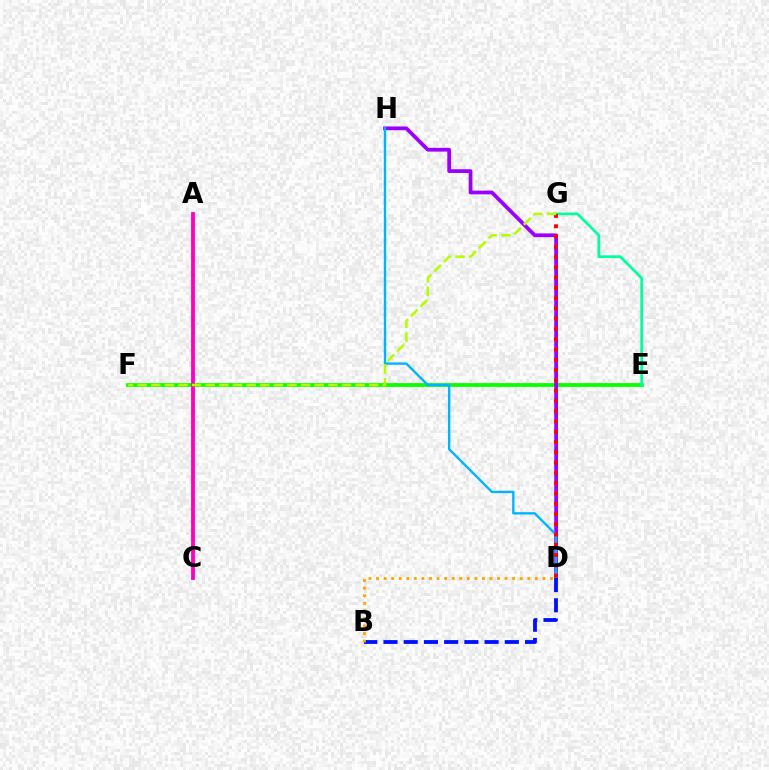{('E', 'F'): [{'color': '#08ff00', 'line_style': 'solid', 'thickness': 2.71}], ('A', 'C'): [{'color': '#ff00bd', 'line_style': 'solid', 'thickness': 2.74}], ('D', 'H'): [{'color': '#9b00ff', 'line_style': 'solid', 'thickness': 2.71}, {'color': '#00b5ff', 'line_style': 'solid', 'thickness': 1.71}], ('E', 'G'): [{'color': '#00ff9d', 'line_style': 'solid', 'thickness': 1.95}], ('B', 'D'): [{'color': '#0010ff', 'line_style': 'dashed', 'thickness': 2.75}, {'color': '#ffa500', 'line_style': 'dotted', 'thickness': 2.05}], ('D', 'G'): [{'color': '#ff0000', 'line_style': 'dotted', 'thickness': 2.79}], ('F', 'G'): [{'color': '#b3ff00', 'line_style': 'dashed', 'thickness': 1.85}]}